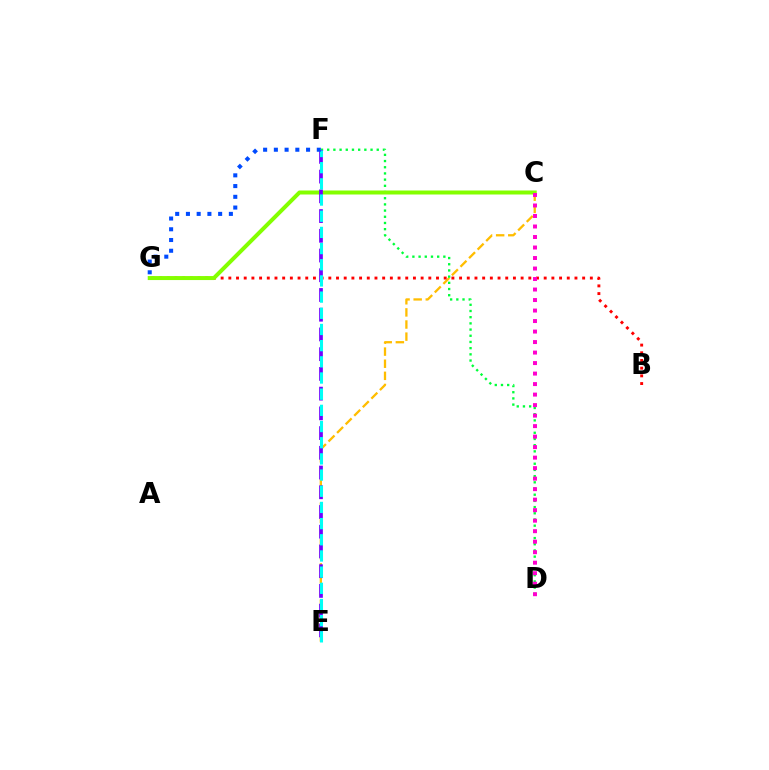{('C', 'E'): [{'color': '#ffbd00', 'line_style': 'dashed', 'thickness': 1.65}], ('D', 'F'): [{'color': '#00ff39', 'line_style': 'dotted', 'thickness': 1.68}], ('B', 'G'): [{'color': '#ff0000', 'line_style': 'dotted', 'thickness': 2.09}], ('C', 'G'): [{'color': '#84ff00', 'line_style': 'solid', 'thickness': 2.88}], ('E', 'F'): [{'color': '#7200ff', 'line_style': 'dashed', 'thickness': 2.68}, {'color': '#00fff6', 'line_style': 'dashed', 'thickness': 2.2}], ('C', 'D'): [{'color': '#ff00cf', 'line_style': 'dotted', 'thickness': 2.85}], ('F', 'G'): [{'color': '#004bff', 'line_style': 'dotted', 'thickness': 2.92}]}